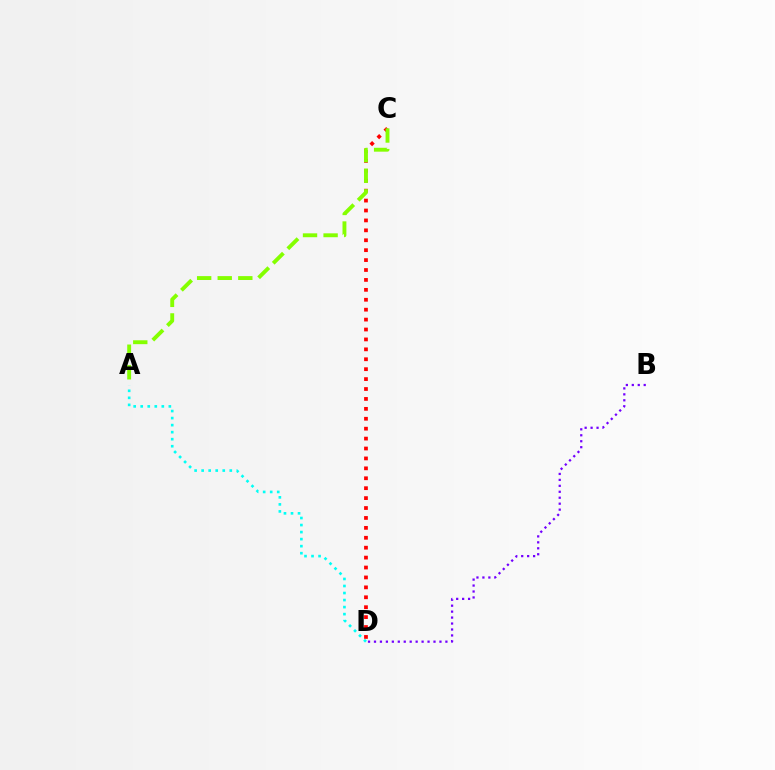{('A', 'D'): [{'color': '#00fff6', 'line_style': 'dotted', 'thickness': 1.91}], ('B', 'D'): [{'color': '#7200ff', 'line_style': 'dotted', 'thickness': 1.62}], ('C', 'D'): [{'color': '#ff0000', 'line_style': 'dotted', 'thickness': 2.69}], ('A', 'C'): [{'color': '#84ff00', 'line_style': 'dashed', 'thickness': 2.8}]}